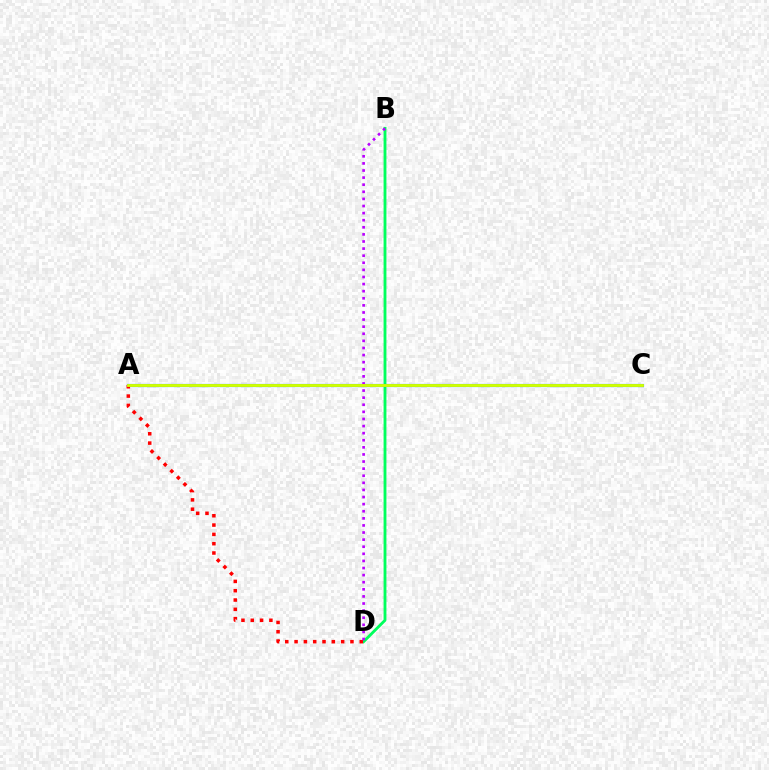{('B', 'D'): [{'color': '#00ff5c', 'line_style': 'solid', 'thickness': 2.05}, {'color': '#b900ff', 'line_style': 'dotted', 'thickness': 1.93}], ('A', 'C'): [{'color': '#0074ff', 'line_style': 'solid', 'thickness': 2.27}, {'color': '#d1ff00', 'line_style': 'solid', 'thickness': 2.07}], ('A', 'D'): [{'color': '#ff0000', 'line_style': 'dotted', 'thickness': 2.53}]}